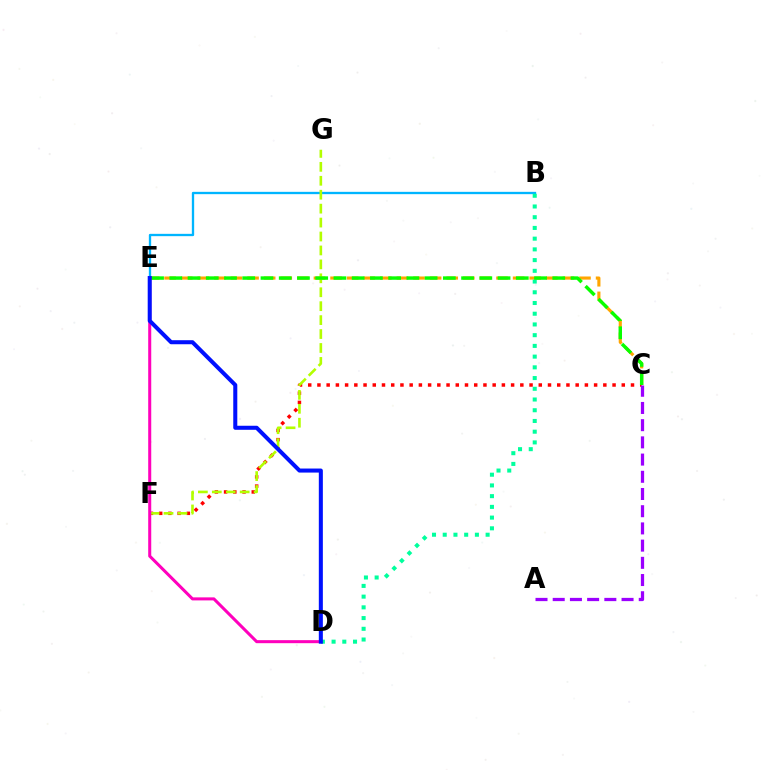{('C', 'E'): [{'color': '#ffa500', 'line_style': 'dashed', 'thickness': 2.25}, {'color': '#08ff00', 'line_style': 'dashed', 'thickness': 2.48}], ('C', 'F'): [{'color': '#ff0000', 'line_style': 'dotted', 'thickness': 2.51}], ('B', 'E'): [{'color': '#00b5ff', 'line_style': 'solid', 'thickness': 1.67}], ('A', 'C'): [{'color': '#9b00ff', 'line_style': 'dashed', 'thickness': 2.34}], ('B', 'D'): [{'color': '#00ff9d', 'line_style': 'dotted', 'thickness': 2.91}], ('F', 'G'): [{'color': '#b3ff00', 'line_style': 'dashed', 'thickness': 1.89}], ('D', 'E'): [{'color': '#ff00bd', 'line_style': 'solid', 'thickness': 2.19}, {'color': '#0010ff', 'line_style': 'solid', 'thickness': 2.91}]}